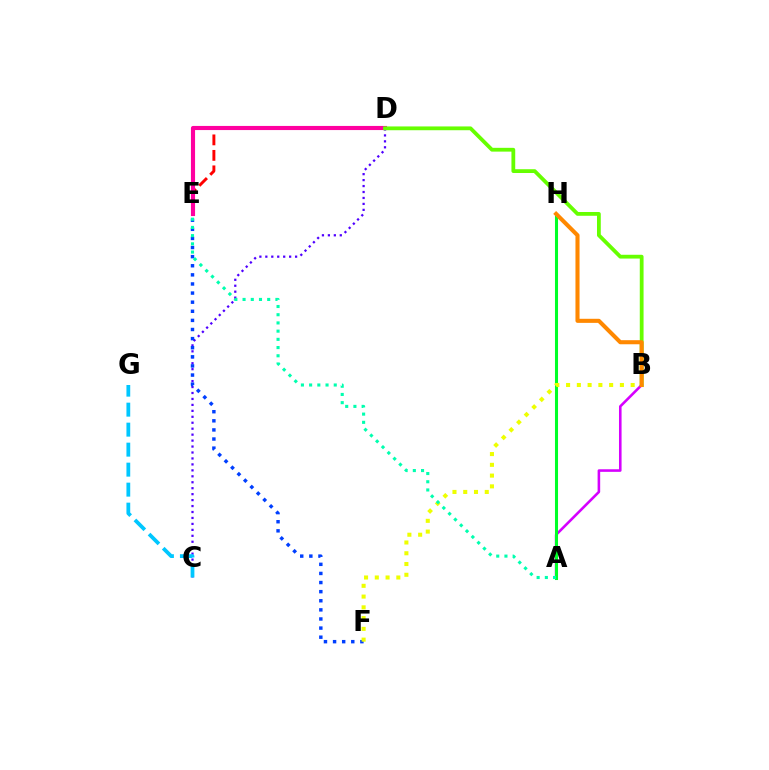{('C', 'D'): [{'color': '#4f00ff', 'line_style': 'dotted', 'thickness': 1.62}], ('D', 'E'): [{'color': '#ff0000', 'line_style': 'dashed', 'thickness': 2.1}, {'color': '#ff00a0', 'line_style': 'solid', 'thickness': 2.97}], ('A', 'B'): [{'color': '#d600ff', 'line_style': 'solid', 'thickness': 1.86}], ('A', 'H'): [{'color': '#00ff27', 'line_style': 'solid', 'thickness': 2.2}], ('E', 'F'): [{'color': '#003fff', 'line_style': 'dotted', 'thickness': 2.47}], ('B', 'F'): [{'color': '#eeff00', 'line_style': 'dotted', 'thickness': 2.92}], ('B', 'D'): [{'color': '#66ff00', 'line_style': 'solid', 'thickness': 2.73}], ('A', 'E'): [{'color': '#00ffaf', 'line_style': 'dotted', 'thickness': 2.23}], ('B', 'H'): [{'color': '#ff8800', 'line_style': 'solid', 'thickness': 2.94}], ('C', 'G'): [{'color': '#00c7ff', 'line_style': 'dashed', 'thickness': 2.72}]}